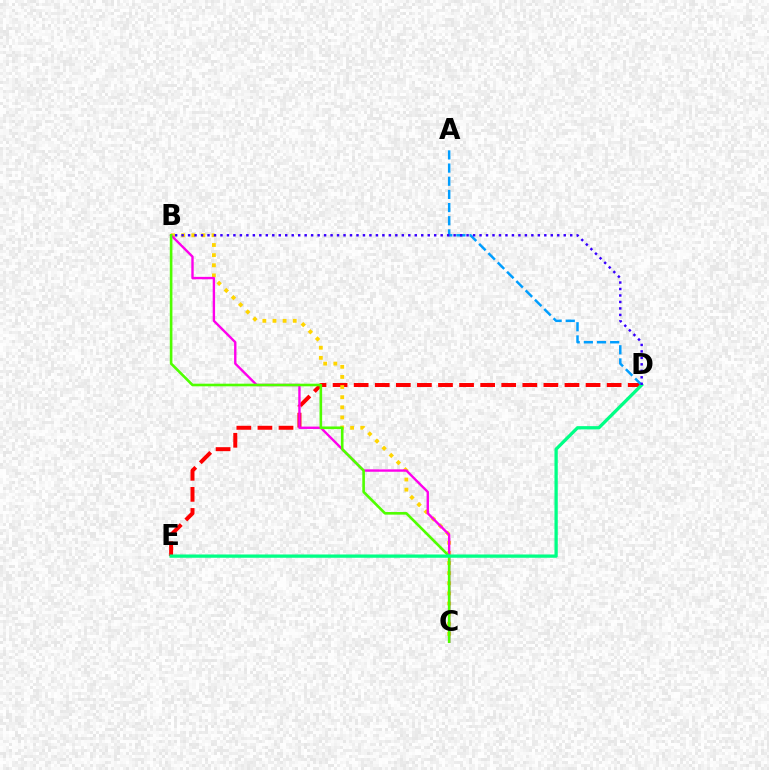{('D', 'E'): [{'color': '#ff0000', 'line_style': 'dashed', 'thickness': 2.86}, {'color': '#00ff86', 'line_style': 'solid', 'thickness': 2.37}], ('B', 'C'): [{'color': '#ffd500', 'line_style': 'dotted', 'thickness': 2.75}, {'color': '#ff00ed', 'line_style': 'solid', 'thickness': 1.72}, {'color': '#4fff00', 'line_style': 'solid', 'thickness': 1.89}], ('A', 'D'): [{'color': '#009eff', 'line_style': 'dashed', 'thickness': 1.79}], ('B', 'D'): [{'color': '#3700ff', 'line_style': 'dotted', 'thickness': 1.76}]}